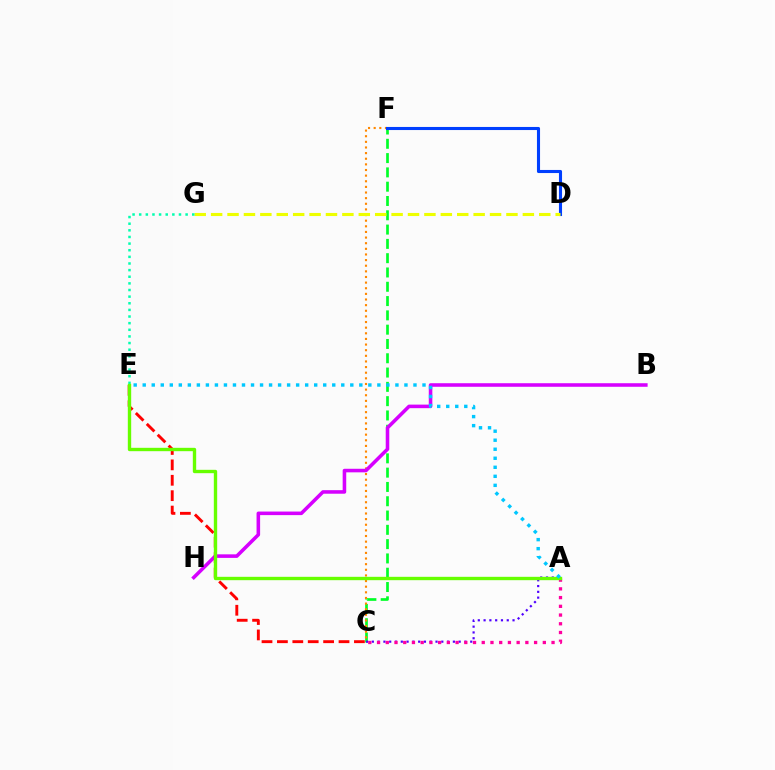{('C', 'F'): [{'color': '#00ff27', 'line_style': 'dashed', 'thickness': 1.94}, {'color': '#ff8800', 'line_style': 'dotted', 'thickness': 1.53}], ('B', 'H'): [{'color': '#d600ff', 'line_style': 'solid', 'thickness': 2.56}], ('D', 'F'): [{'color': '#003fff', 'line_style': 'solid', 'thickness': 2.23}], ('A', 'C'): [{'color': '#4f00ff', 'line_style': 'dotted', 'thickness': 1.57}, {'color': '#ff00a0', 'line_style': 'dotted', 'thickness': 2.37}], ('D', 'G'): [{'color': '#eeff00', 'line_style': 'dashed', 'thickness': 2.23}], ('E', 'G'): [{'color': '#00ffaf', 'line_style': 'dotted', 'thickness': 1.8}], ('C', 'E'): [{'color': '#ff0000', 'line_style': 'dashed', 'thickness': 2.09}], ('A', 'E'): [{'color': '#66ff00', 'line_style': 'solid', 'thickness': 2.42}, {'color': '#00c7ff', 'line_style': 'dotted', 'thickness': 2.45}]}